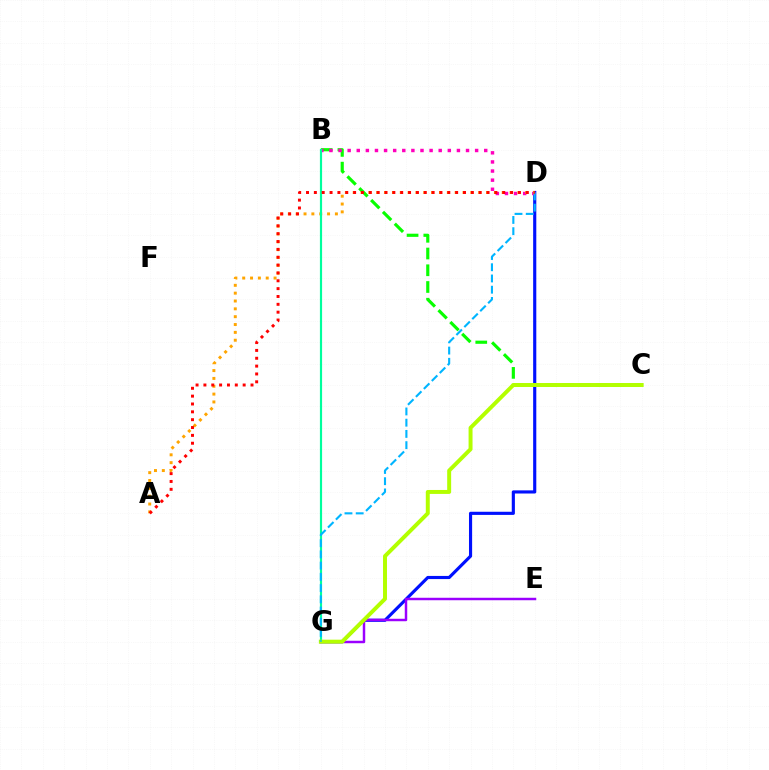{('B', 'C'): [{'color': '#08ff00', 'line_style': 'dashed', 'thickness': 2.27}], ('D', 'G'): [{'color': '#0010ff', 'line_style': 'solid', 'thickness': 2.26}, {'color': '#00b5ff', 'line_style': 'dashed', 'thickness': 1.53}], ('E', 'G'): [{'color': '#9b00ff', 'line_style': 'solid', 'thickness': 1.78}], ('B', 'D'): [{'color': '#ff00bd', 'line_style': 'dotted', 'thickness': 2.47}], ('A', 'D'): [{'color': '#ffa500', 'line_style': 'dotted', 'thickness': 2.13}, {'color': '#ff0000', 'line_style': 'dotted', 'thickness': 2.13}], ('B', 'G'): [{'color': '#00ff9d', 'line_style': 'solid', 'thickness': 1.57}], ('C', 'G'): [{'color': '#b3ff00', 'line_style': 'solid', 'thickness': 2.85}]}